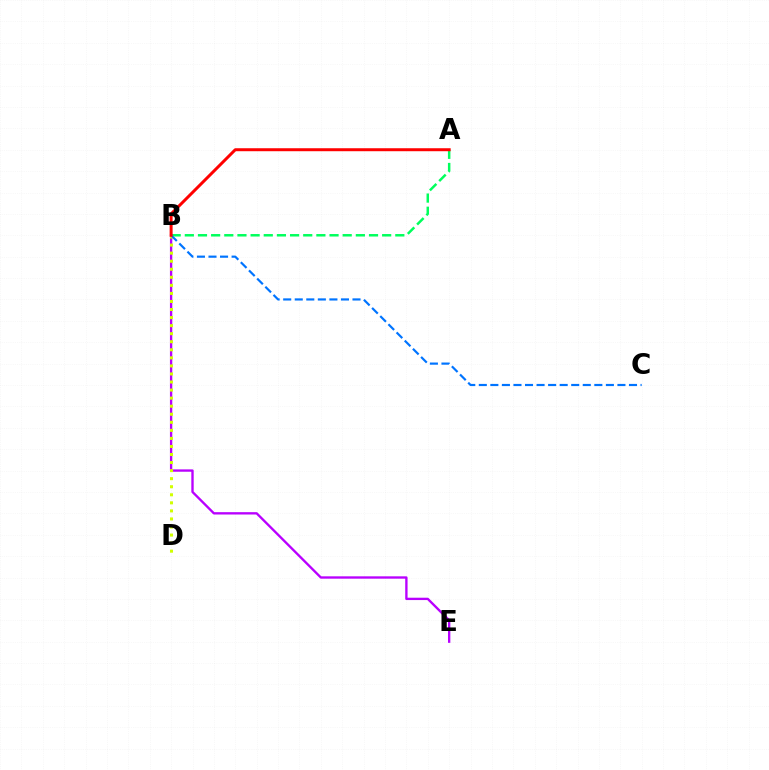{('A', 'B'): [{'color': '#00ff5c', 'line_style': 'dashed', 'thickness': 1.79}, {'color': '#ff0000', 'line_style': 'solid', 'thickness': 2.15}], ('B', 'E'): [{'color': '#b900ff', 'line_style': 'solid', 'thickness': 1.69}], ('B', 'D'): [{'color': '#d1ff00', 'line_style': 'dotted', 'thickness': 2.19}], ('B', 'C'): [{'color': '#0074ff', 'line_style': 'dashed', 'thickness': 1.57}]}